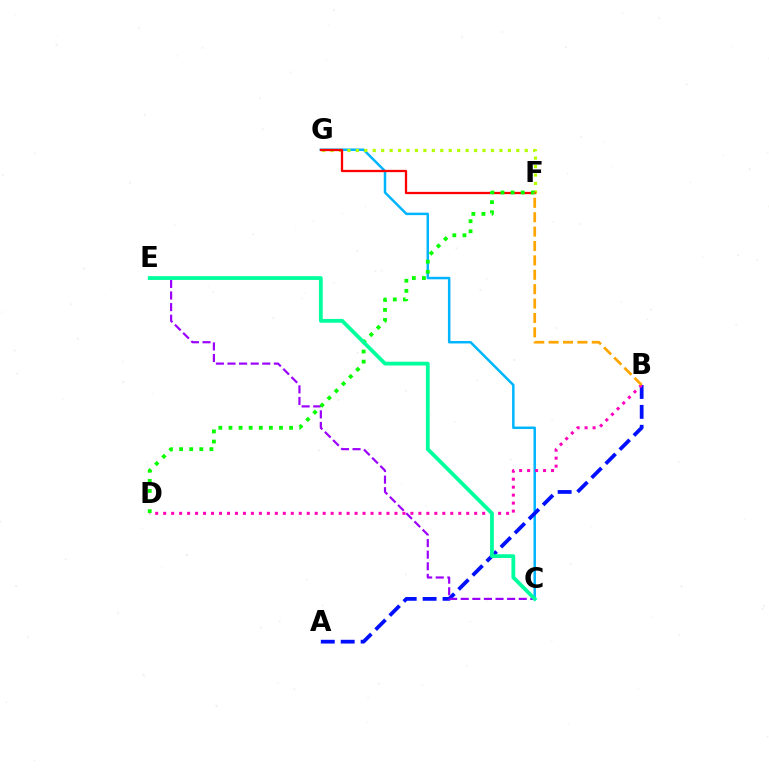{('C', 'G'): [{'color': '#00b5ff', 'line_style': 'solid', 'thickness': 1.79}], ('A', 'B'): [{'color': '#0010ff', 'line_style': 'dashed', 'thickness': 2.71}], ('C', 'E'): [{'color': '#9b00ff', 'line_style': 'dashed', 'thickness': 1.58}, {'color': '#00ff9d', 'line_style': 'solid', 'thickness': 2.73}], ('B', 'D'): [{'color': '#ff00bd', 'line_style': 'dotted', 'thickness': 2.17}], ('F', 'G'): [{'color': '#b3ff00', 'line_style': 'dotted', 'thickness': 2.29}, {'color': '#ff0000', 'line_style': 'solid', 'thickness': 1.65}], ('D', 'F'): [{'color': '#08ff00', 'line_style': 'dotted', 'thickness': 2.75}], ('B', 'F'): [{'color': '#ffa500', 'line_style': 'dashed', 'thickness': 1.96}]}